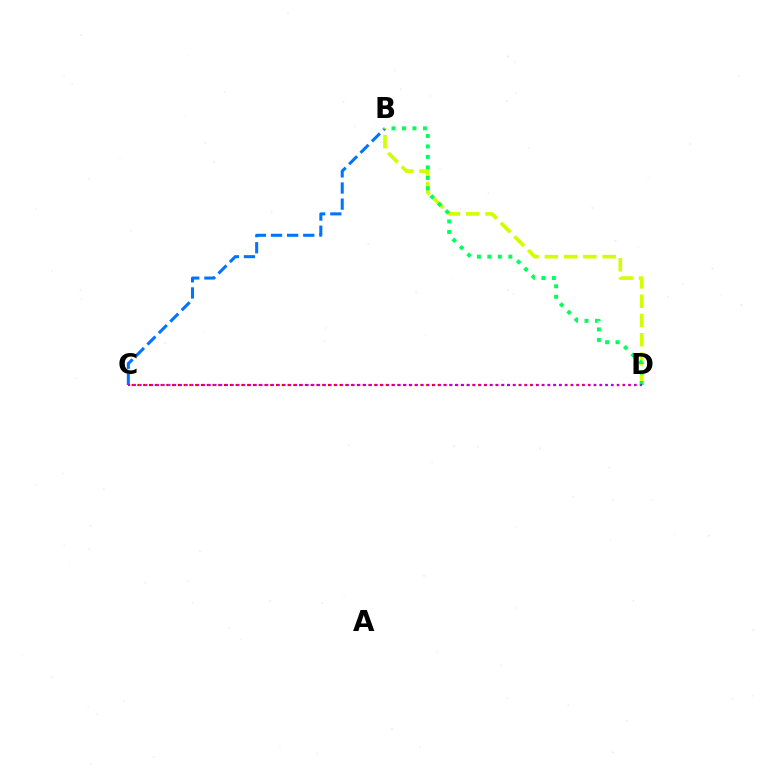{('B', 'C'): [{'color': '#0074ff', 'line_style': 'dashed', 'thickness': 2.19}], ('B', 'D'): [{'color': '#d1ff00', 'line_style': 'dashed', 'thickness': 2.62}, {'color': '#00ff5c', 'line_style': 'dotted', 'thickness': 2.85}], ('C', 'D'): [{'color': '#ff0000', 'line_style': 'dotted', 'thickness': 1.57}, {'color': '#b900ff', 'line_style': 'dotted', 'thickness': 1.56}]}